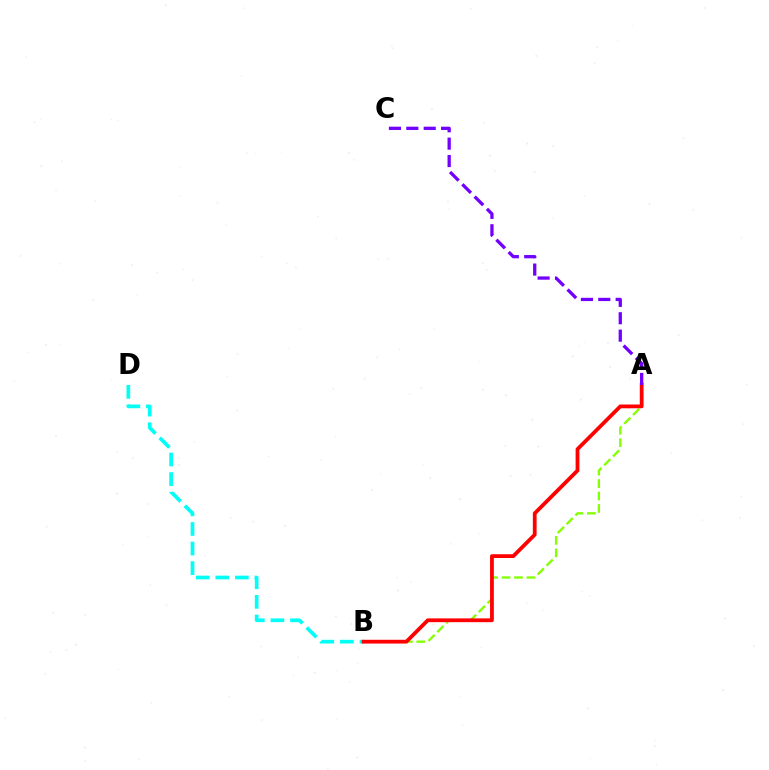{('A', 'B'): [{'color': '#84ff00', 'line_style': 'dashed', 'thickness': 1.69}, {'color': '#ff0000', 'line_style': 'solid', 'thickness': 2.72}], ('B', 'D'): [{'color': '#00fff6', 'line_style': 'dashed', 'thickness': 2.66}], ('A', 'C'): [{'color': '#7200ff', 'line_style': 'dashed', 'thickness': 2.36}]}